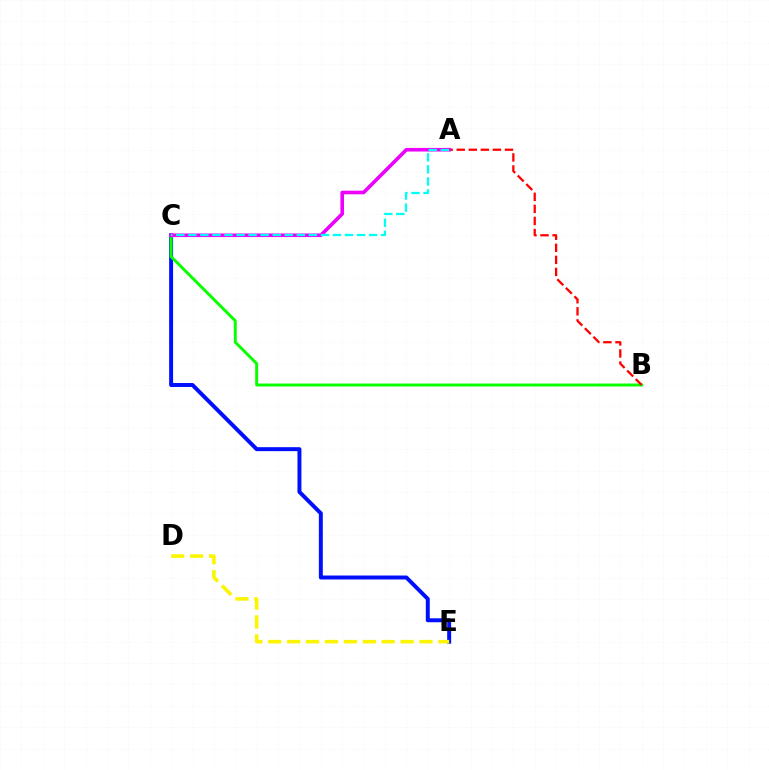{('C', 'E'): [{'color': '#0010ff', 'line_style': 'solid', 'thickness': 2.85}], ('D', 'E'): [{'color': '#fcf500', 'line_style': 'dashed', 'thickness': 2.57}], ('B', 'C'): [{'color': '#08ff00', 'line_style': 'solid', 'thickness': 2.11}], ('A', 'B'): [{'color': '#ff0000', 'line_style': 'dashed', 'thickness': 1.64}], ('A', 'C'): [{'color': '#ee00ff', 'line_style': 'solid', 'thickness': 2.6}, {'color': '#00fff6', 'line_style': 'dashed', 'thickness': 1.64}]}